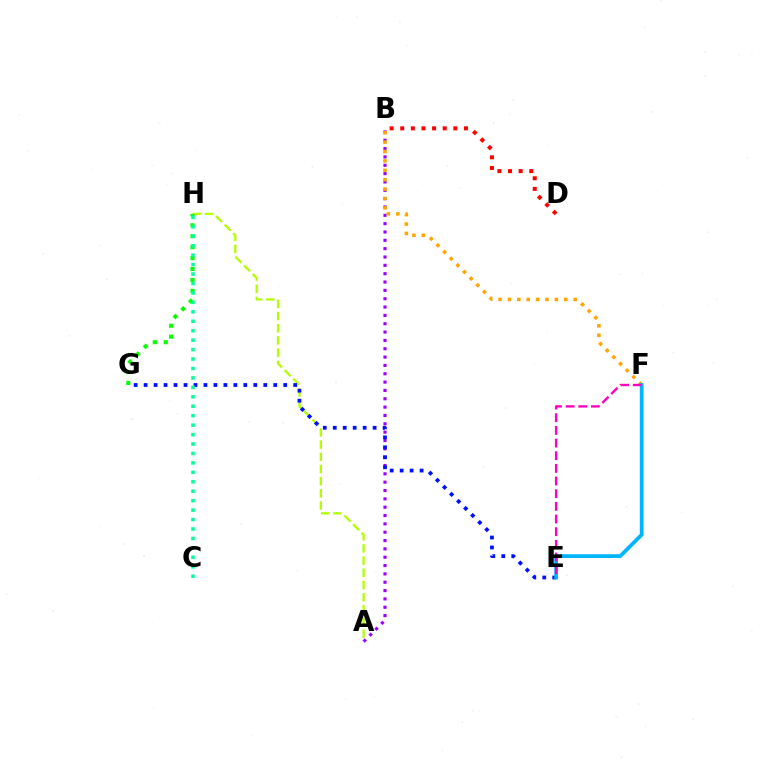{('A', 'H'): [{'color': '#b3ff00', 'line_style': 'dashed', 'thickness': 1.66}], ('A', 'B'): [{'color': '#9b00ff', 'line_style': 'dotted', 'thickness': 2.27}], ('E', 'G'): [{'color': '#0010ff', 'line_style': 'dotted', 'thickness': 2.71}], ('B', 'F'): [{'color': '#ffa500', 'line_style': 'dotted', 'thickness': 2.55}], ('E', 'F'): [{'color': '#00b5ff', 'line_style': 'solid', 'thickness': 2.7}, {'color': '#ff00bd', 'line_style': 'dashed', 'thickness': 1.72}], ('G', 'H'): [{'color': '#08ff00', 'line_style': 'dotted', 'thickness': 2.97}], ('C', 'H'): [{'color': '#00ff9d', 'line_style': 'dotted', 'thickness': 2.57}], ('B', 'D'): [{'color': '#ff0000', 'line_style': 'dotted', 'thickness': 2.89}]}